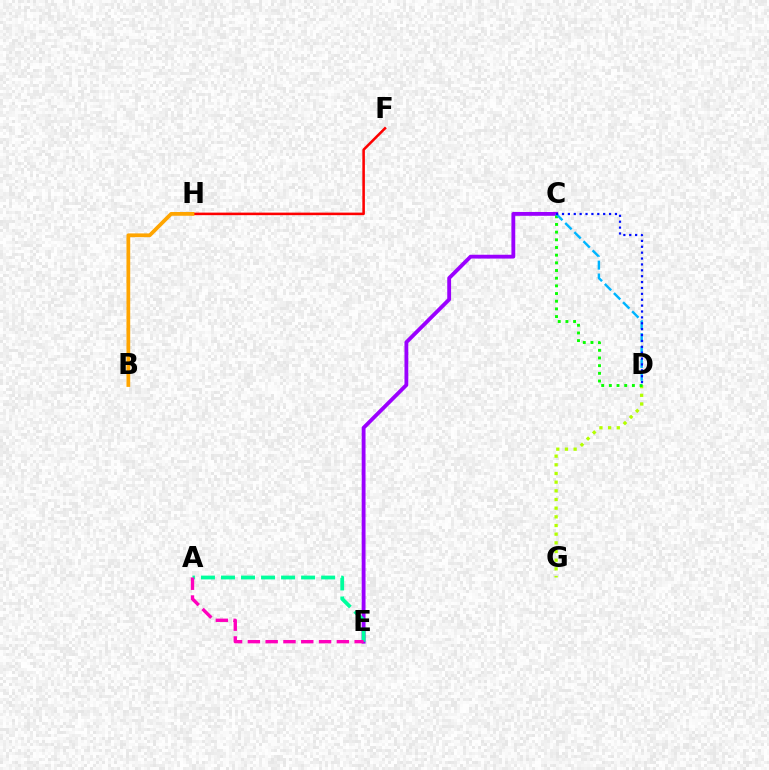{('C', 'E'): [{'color': '#9b00ff', 'line_style': 'solid', 'thickness': 2.76}], ('F', 'H'): [{'color': '#ff0000', 'line_style': 'solid', 'thickness': 1.84}], ('D', 'G'): [{'color': '#b3ff00', 'line_style': 'dotted', 'thickness': 2.36}], ('B', 'H'): [{'color': '#ffa500', 'line_style': 'solid', 'thickness': 2.7}], ('C', 'D'): [{'color': '#08ff00', 'line_style': 'dotted', 'thickness': 2.09}, {'color': '#00b5ff', 'line_style': 'dashed', 'thickness': 1.75}, {'color': '#0010ff', 'line_style': 'dotted', 'thickness': 1.6}], ('A', 'E'): [{'color': '#00ff9d', 'line_style': 'dashed', 'thickness': 2.72}, {'color': '#ff00bd', 'line_style': 'dashed', 'thickness': 2.42}]}